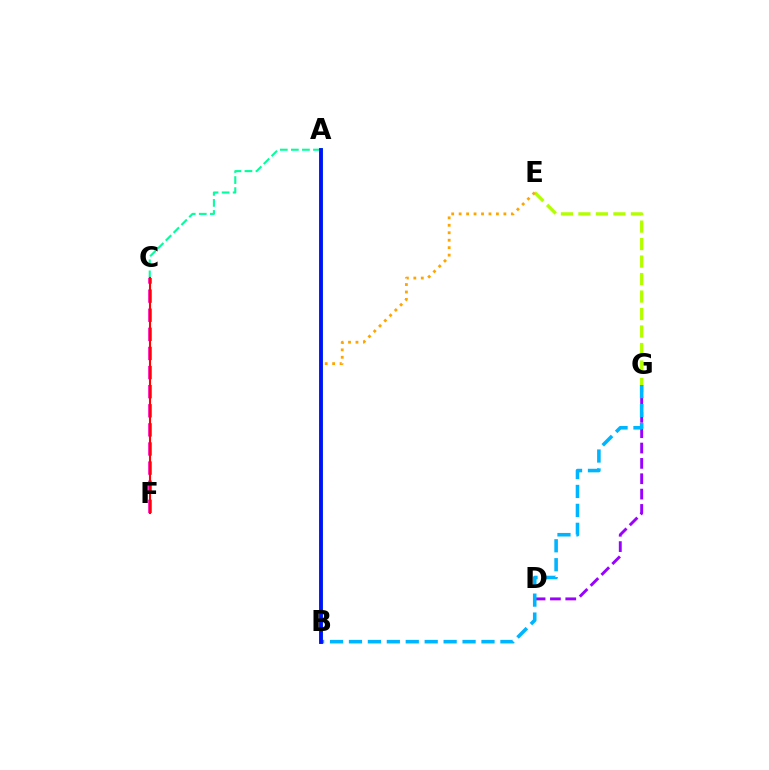{('A', 'B'): [{'color': '#08ff00', 'line_style': 'solid', 'thickness': 2.6}, {'color': '#0010ff', 'line_style': 'solid', 'thickness': 2.74}], ('A', 'C'): [{'color': '#00ff9d', 'line_style': 'dashed', 'thickness': 1.5}], ('E', 'G'): [{'color': '#b3ff00', 'line_style': 'dashed', 'thickness': 2.38}], ('D', 'G'): [{'color': '#9b00ff', 'line_style': 'dashed', 'thickness': 2.08}], ('C', 'F'): [{'color': '#ff00bd', 'line_style': 'dashed', 'thickness': 2.6}, {'color': '#ff0000', 'line_style': 'solid', 'thickness': 1.52}], ('B', 'E'): [{'color': '#ffa500', 'line_style': 'dotted', 'thickness': 2.03}], ('B', 'G'): [{'color': '#00b5ff', 'line_style': 'dashed', 'thickness': 2.57}]}